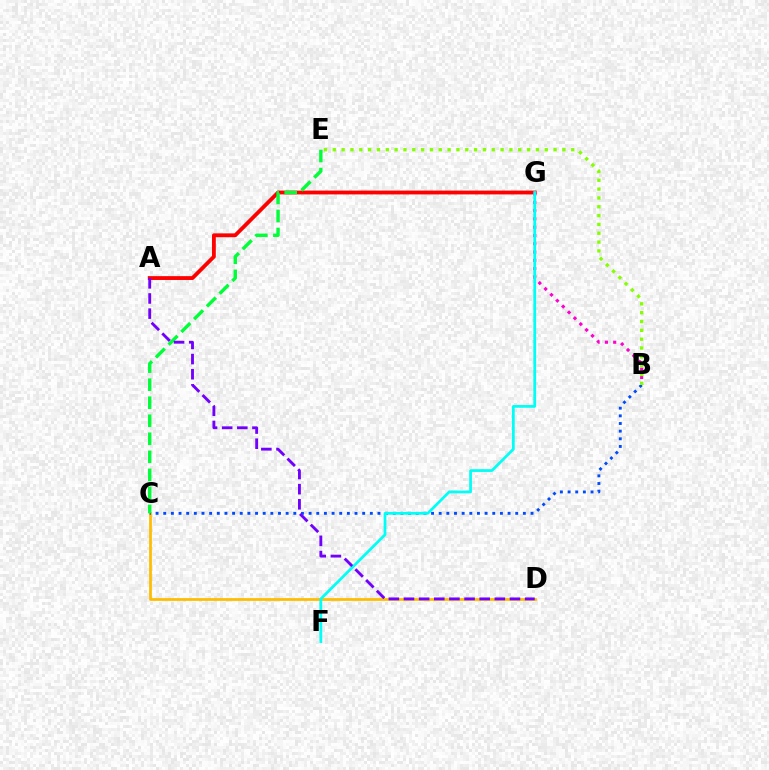{('A', 'G'): [{'color': '#ff0000', 'line_style': 'solid', 'thickness': 2.76}], ('C', 'D'): [{'color': '#ffbd00', 'line_style': 'solid', 'thickness': 1.98}], ('B', 'G'): [{'color': '#ff00cf', 'line_style': 'dotted', 'thickness': 2.25}], ('B', 'C'): [{'color': '#004bff', 'line_style': 'dotted', 'thickness': 2.08}], ('F', 'G'): [{'color': '#00fff6', 'line_style': 'solid', 'thickness': 1.98}], ('C', 'E'): [{'color': '#00ff39', 'line_style': 'dashed', 'thickness': 2.45}], ('B', 'E'): [{'color': '#84ff00', 'line_style': 'dotted', 'thickness': 2.4}], ('A', 'D'): [{'color': '#7200ff', 'line_style': 'dashed', 'thickness': 2.06}]}